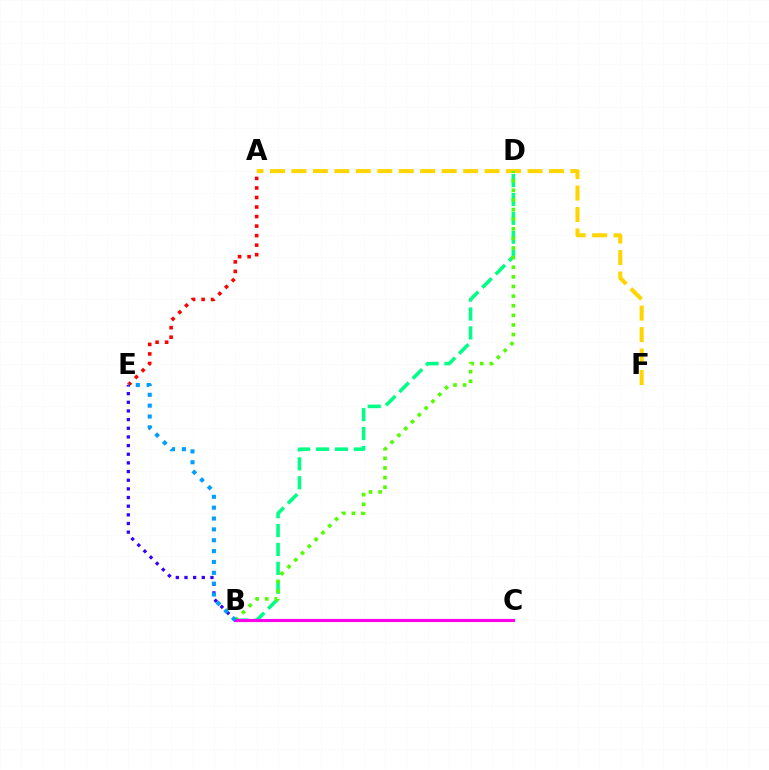{('A', 'F'): [{'color': '#ffd500', 'line_style': 'dashed', 'thickness': 2.92}], ('B', 'D'): [{'color': '#00ff86', 'line_style': 'dashed', 'thickness': 2.57}, {'color': '#4fff00', 'line_style': 'dotted', 'thickness': 2.61}], ('B', 'C'): [{'color': '#ff00ed', 'line_style': 'solid', 'thickness': 2.26}], ('A', 'E'): [{'color': '#ff0000', 'line_style': 'dotted', 'thickness': 2.59}], ('B', 'E'): [{'color': '#3700ff', 'line_style': 'dotted', 'thickness': 2.35}, {'color': '#009eff', 'line_style': 'dotted', 'thickness': 2.95}]}